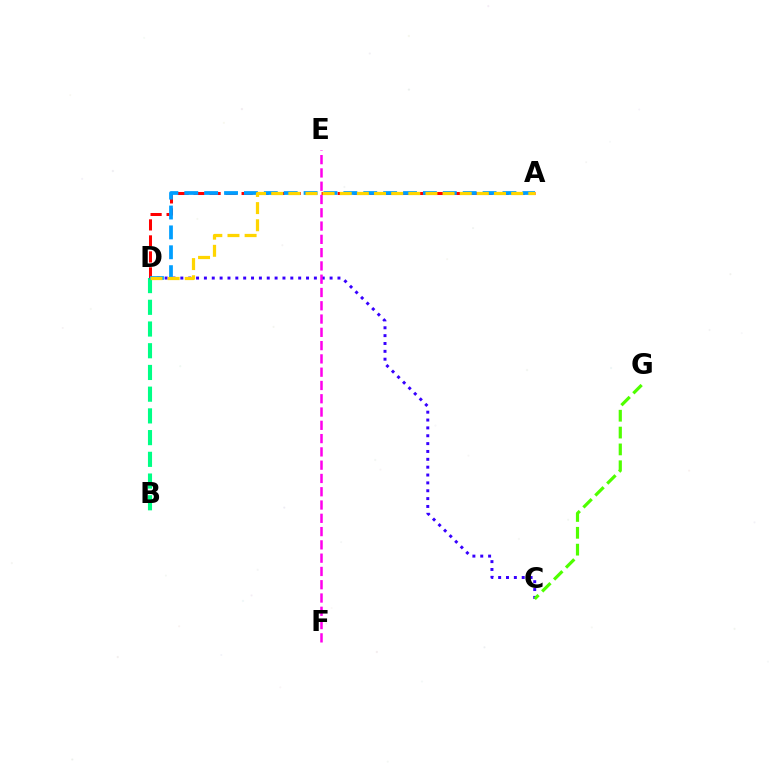{('A', 'D'): [{'color': '#ff0000', 'line_style': 'dashed', 'thickness': 2.17}, {'color': '#009eff', 'line_style': 'dashed', 'thickness': 2.7}, {'color': '#ffd500', 'line_style': 'dashed', 'thickness': 2.33}], ('B', 'D'): [{'color': '#00ff86', 'line_style': 'dashed', 'thickness': 2.95}], ('C', 'D'): [{'color': '#3700ff', 'line_style': 'dotted', 'thickness': 2.13}], ('E', 'F'): [{'color': '#ff00ed', 'line_style': 'dashed', 'thickness': 1.8}], ('C', 'G'): [{'color': '#4fff00', 'line_style': 'dashed', 'thickness': 2.29}]}